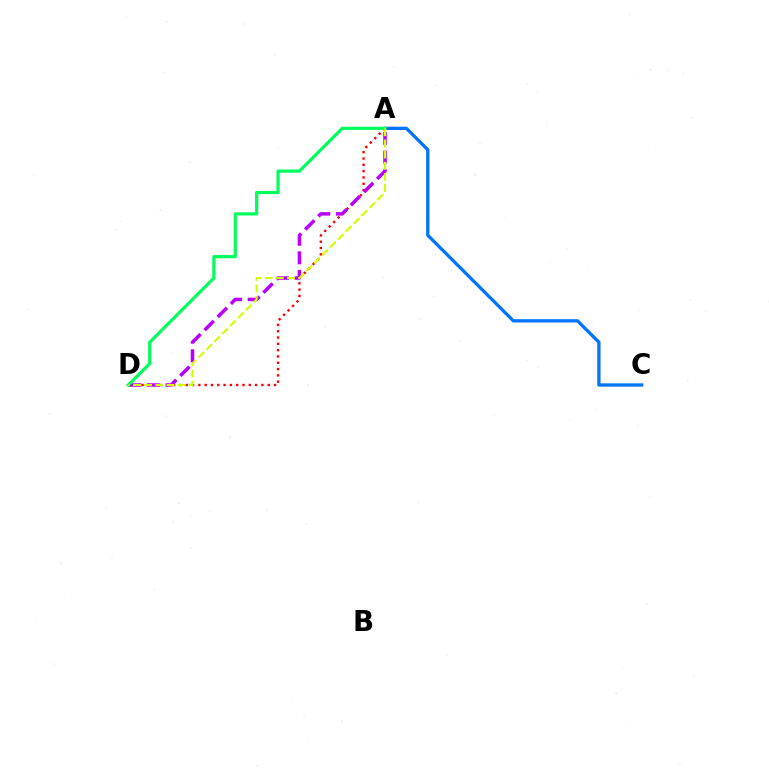{('A', 'D'): [{'color': '#ff0000', 'line_style': 'dotted', 'thickness': 1.71}, {'color': '#b900ff', 'line_style': 'dashed', 'thickness': 2.53}, {'color': '#00ff5c', 'line_style': 'solid', 'thickness': 2.3}, {'color': '#d1ff00', 'line_style': 'dashed', 'thickness': 1.52}], ('A', 'C'): [{'color': '#0074ff', 'line_style': 'solid', 'thickness': 2.37}]}